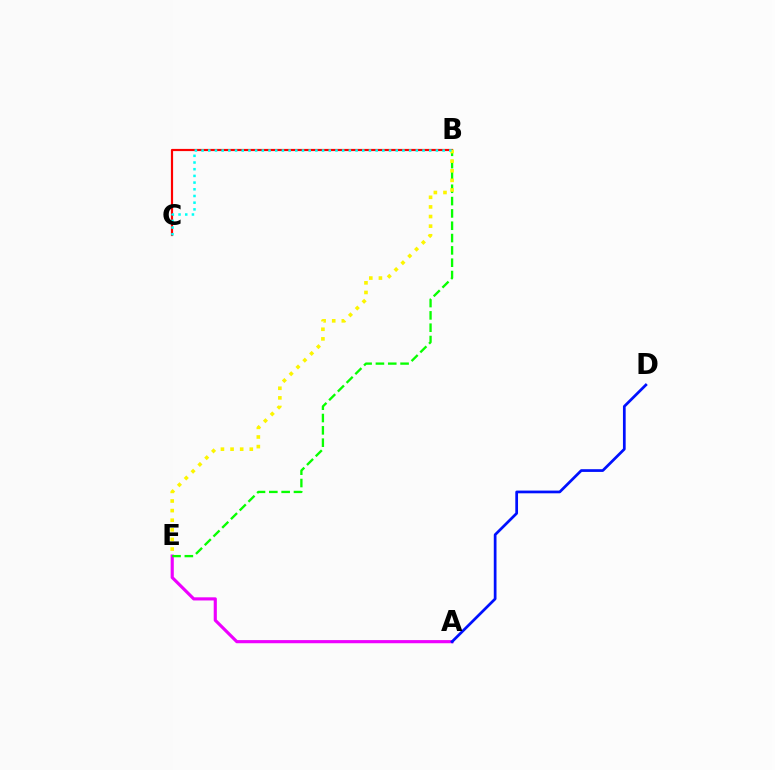{('A', 'E'): [{'color': '#ee00ff', 'line_style': 'solid', 'thickness': 2.26}], ('B', 'C'): [{'color': '#ff0000', 'line_style': 'solid', 'thickness': 1.57}, {'color': '#00fff6', 'line_style': 'dotted', 'thickness': 1.82}], ('A', 'D'): [{'color': '#0010ff', 'line_style': 'solid', 'thickness': 1.96}], ('B', 'E'): [{'color': '#08ff00', 'line_style': 'dashed', 'thickness': 1.67}, {'color': '#fcf500', 'line_style': 'dotted', 'thickness': 2.61}]}